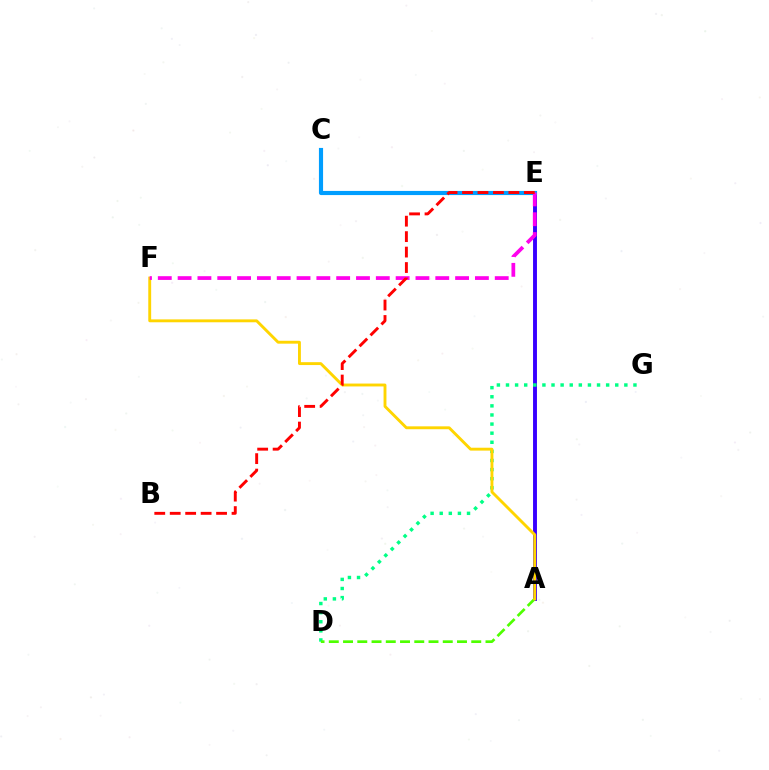{('A', 'E'): [{'color': '#3700ff', 'line_style': 'solid', 'thickness': 2.81}], ('C', 'E'): [{'color': '#009eff', 'line_style': 'solid', 'thickness': 2.98}], ('D', 'G'): [{'color': '#00ff86', 'line_style': 'dotted', 'thickness': 2.47}], ('A', 'D'): [{'color': '#4fff00', 'line_style': 'dashed', 'thickness': 1.94}], ('A', 'F'): [{'color': '#ffd500', 'line_style': 'solid', 'thickness': 2.08}], ('E', 'F'): [{'color': '#ff00ed', 'line_style': 'dashed', 'thickness': 2.69}], ('B', 'E'): [{'color': '#ff0000', 'line_style': 'dashed', 'thickness': 2.1}]}